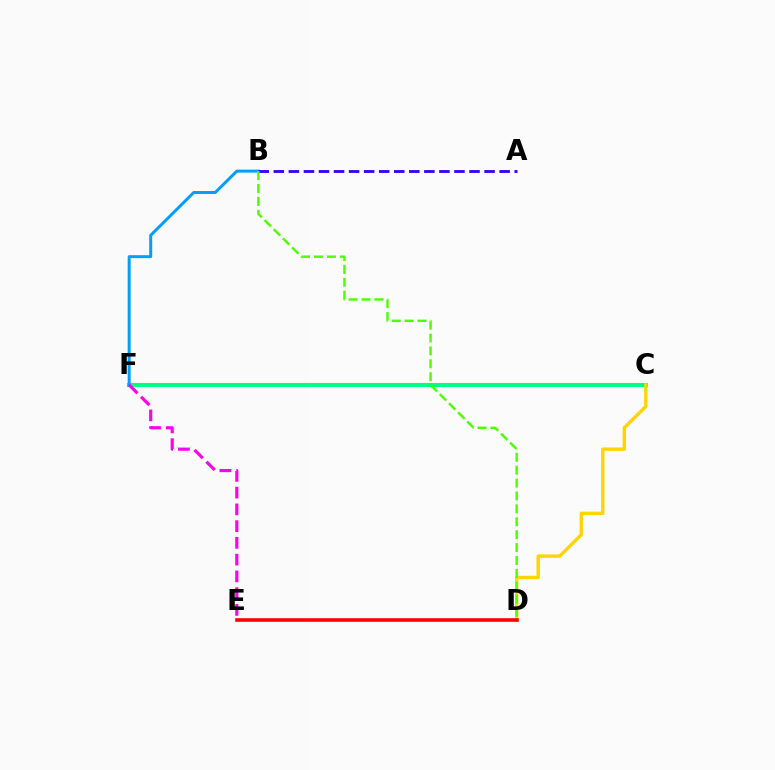{('C', 'F'): [{'color': '#00ff86', 'line_style': 'solid', 'thickness': 2.96}], ('B', 'F'): [{'color': '#009eff', 'line_style': 'solid', 'thickness': 2.14}], ('E', 'F'): [{'color': '#ff00ed', 'line_style': 'dashed', 'thickness': 2.28}], ('C', 'D'): [{'color': '#ffd500', 'line_style': 'solid', 'thickness': 2.44}], ('A', 'B'): [{'color': '#3700ff', 'line_style': 'dashed', 'thickness': 2.05}], ('B', 'D'): [{'color': '#4fff00', 'line_style': 'dashed', 'thickness': 1.75}], ('D', 'E'): [{'color': '#ff0000', 'line_style': 'solid', 'thickness': 2.58}]}